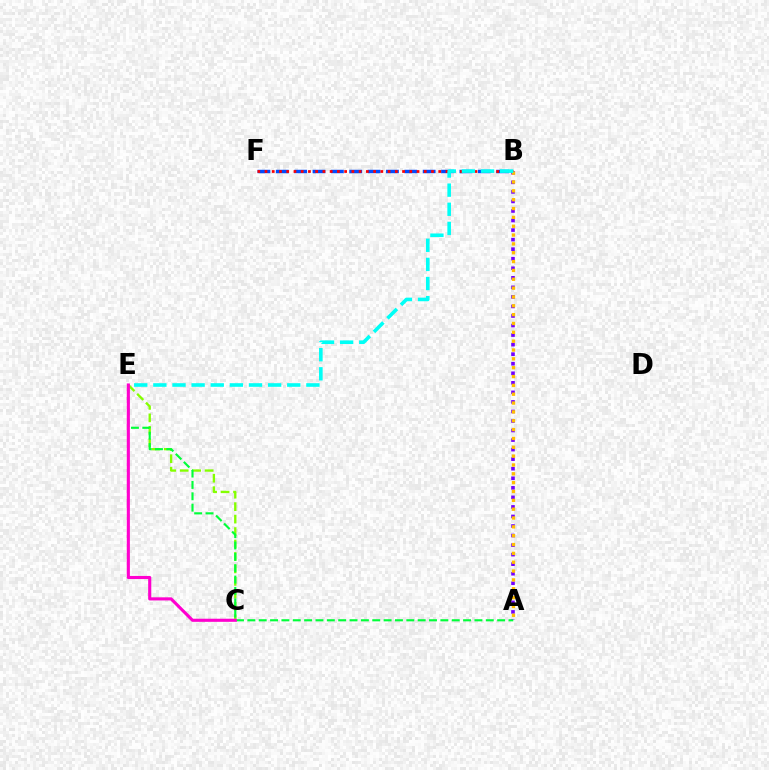{('C', 'E'): [{'color': '#84ff00', 'line_style': 'dashed', 'thickness': 1.69}, {'color': '#ff00cf', 'line_style': 'solid', 'thickness': 2.24}], ('A', 'E'): [{'color': '#00ff39', 'line_style': 'dashed', 'thickness': 1.54}], ('B', 'F'): [{'color': '#004bff', 'line_style': 'dashed', 'thickness': 2.49}, {'color': '#ff0000', 'line_style': 'dotted', 'thickness': 1.97}], ('A', 'B'): [{'color': '#7200ff', 'line_style': 'dotted', 'thickness': 2.59}, {'color': '#ffbd00', 'line_style': 'dotted', 'thickness': 2.4}], ('B', 'E'): [{'color': '#00fff6', 'line_style': 'dashed', 'thickness': 2.6}]}